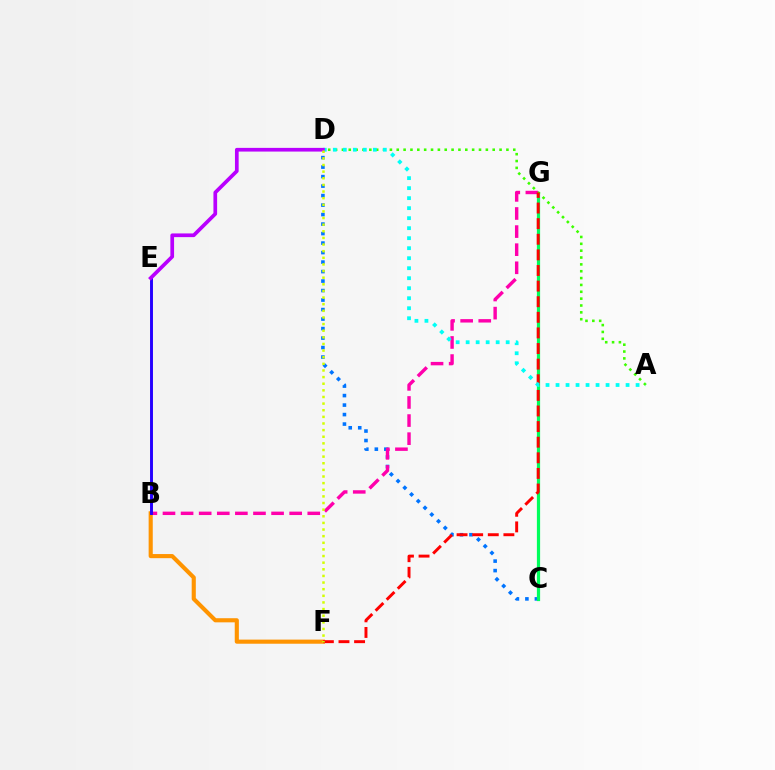{('C', 'D'): [{'color': '#0074ff', 'line_style': 'dotted', 'thickness': 2.58}], ('C', 'G'): [{'color': '#00ff5c', 'line_style': 'solid', 'thickness': 2.32}], ('B', 'G'): [{'color': '#ff00ac', 'line_style': 'dashed', 'thickness': 2.46}], ('B', 'F'): [{'color': '#ff9400', 'line_style': 'solid', 'thickness': 2.97}], ('A', 'D'): [{'color': '#3dff00', 'line_style': 'dotted', 'thickness': 1.86}, {'color': '#00fff6', 'line_style': 'dotted', 'thickness': 2.72}], ('F', 'G'): [{'color': '#ff0000', 'line_style': 'dashed', 'thickness': 2.12}], ('B', 'E'): [{'color': '#2500ff', 'line_style': 'solid', 'thickness': 2.11}], ('D', 'E'): [{'color': '#b900ff', 'line_style': 'solid', 'thickness': 2.66}], ('D', 'F'): [{'color': '#d1ff00', 'line_style': 'dotted', 'thickness': 1.8}]}